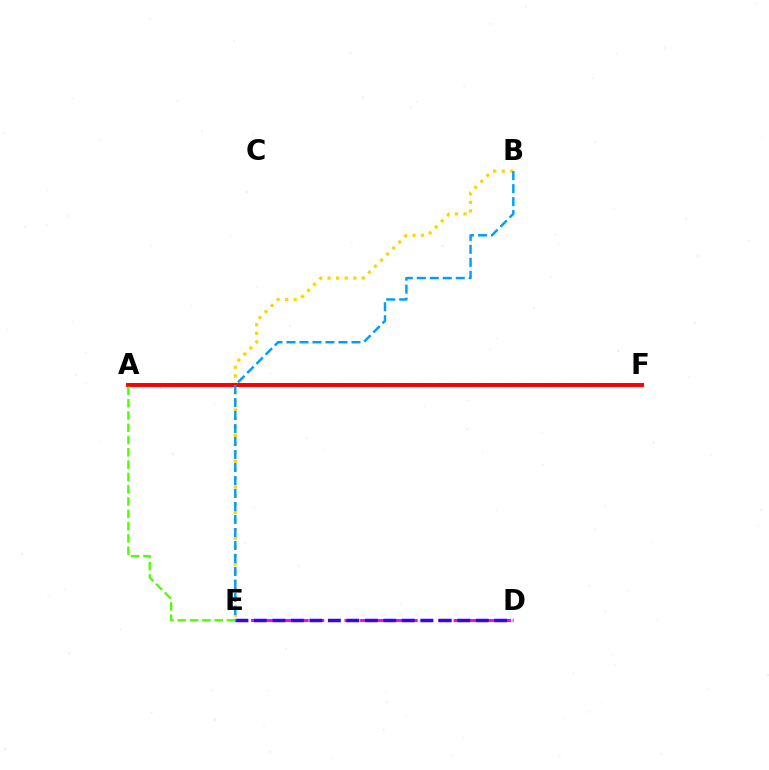{('D', 'E'): [{'color': '#ff00ed', 'line_style': 'dashed', 'thickness': 2.12}, {'color': '#3700ff', 'line_style': 'dashed', 'thickness': 2.51}], ('B', 'E'): [{'color': '#ffd500', 'line_style': 'dotted', 'thickness': 2.32}, {'color': '#009eff', 'line_style': 'dashed', 'thickness': 1.77}], ('A', 'F'): [{'color': '#00ff86', 'line_style': 'dashed', 'thickness': 2.79}, {'color': '#ff0000', 'line_style': 'solid', 'thickness': 2.84}], ('A', 'E'): [{'color': '#4fff00', 'line_style': 'dashed', 'thickness': 1.67}]}